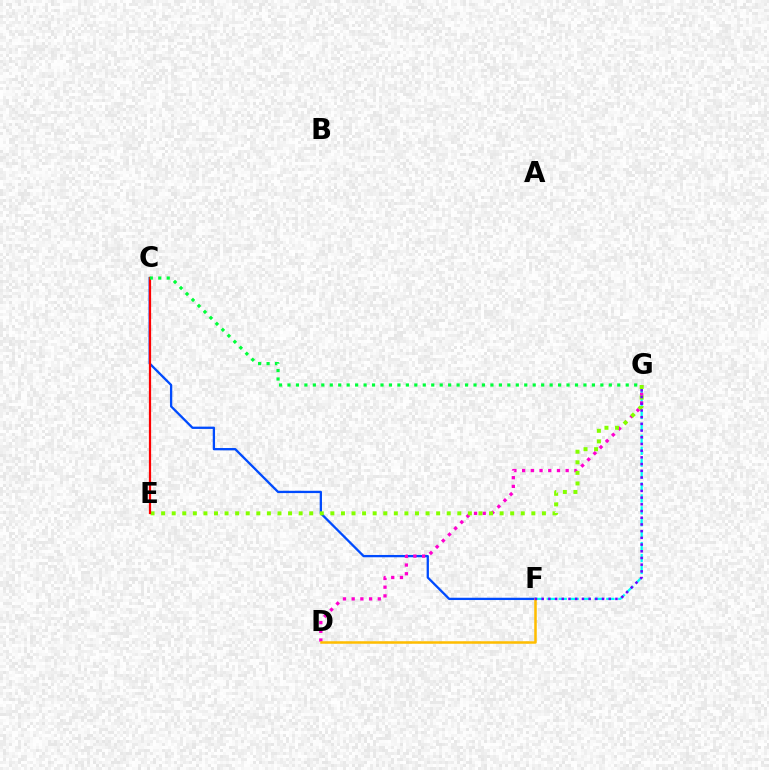{('C', 'F'): [{'color': '#004bff', 'line_style': 'solid', 'thickness': 1.65}], ('F', 'G'): [{'color': '#00fff6', 'line_style': 'dashed', 'thickness': 1.62}, {'color': '#7200ff', 'line_style': 'dotted', 'thickness': 1.82}], ('D', 'G'): [{'color': '#ff00cf', 'line_style': 'dotted', 'thickness': 2.37}], ('D', 'F'): [{'color': '#ffbd00', 'line_style': 'solid', 'thickness': 1.82}], ('E', 'G'): [{'color': '#84ff00', 'line_style': 'dotted', 'thickness': 2.87}], ('C', 'E'): [{'color': '#ff0000', 'line_style': 'solid', 'thickness': 1.61}], ('C', 'G'): [{'color': '#00ff39', 'line_style': 'dotted', 'thickness': 2.3}]}